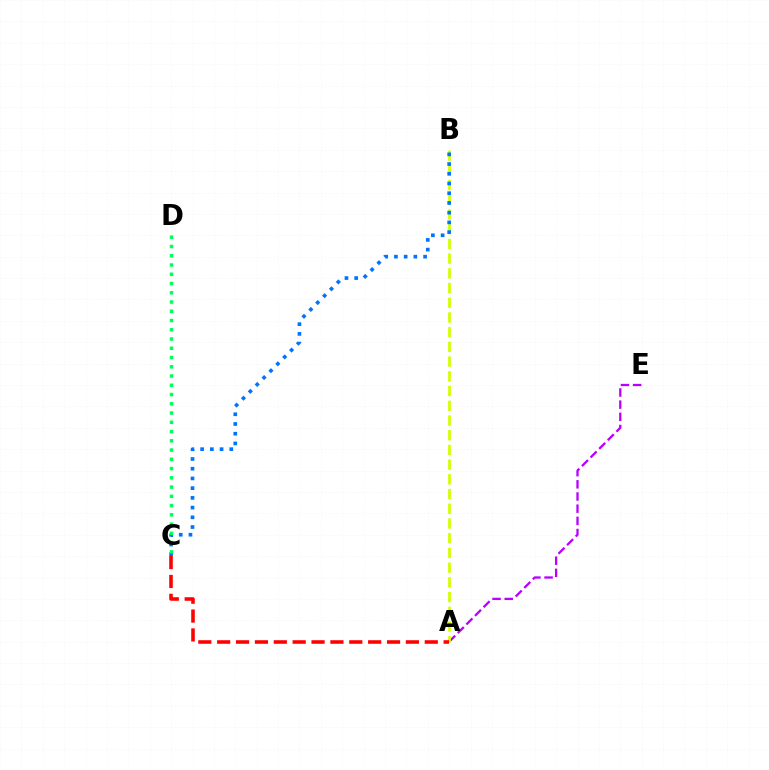{('A', 'E'): [{'color': '#b900ff', 'line_style': 'dashed', 'thickness': 1.65}], ('A', 'B'): [{'color': '#d1ff00', 'line_style': 'dashed', 'thickness': 2.0}], ('B', 'C'): [{'color': '#0074ff', 'line_style': 'dotted', 'thickness': 2.64}], ('A', 'C'): [{'color': '#ff0000', 'line_style': 'dashed', 'thickness': 2.56}], ('C', 'D'): [{'color': '#00ff5c', 'line_style': 'dotted', 'thickness': 2.51}]}